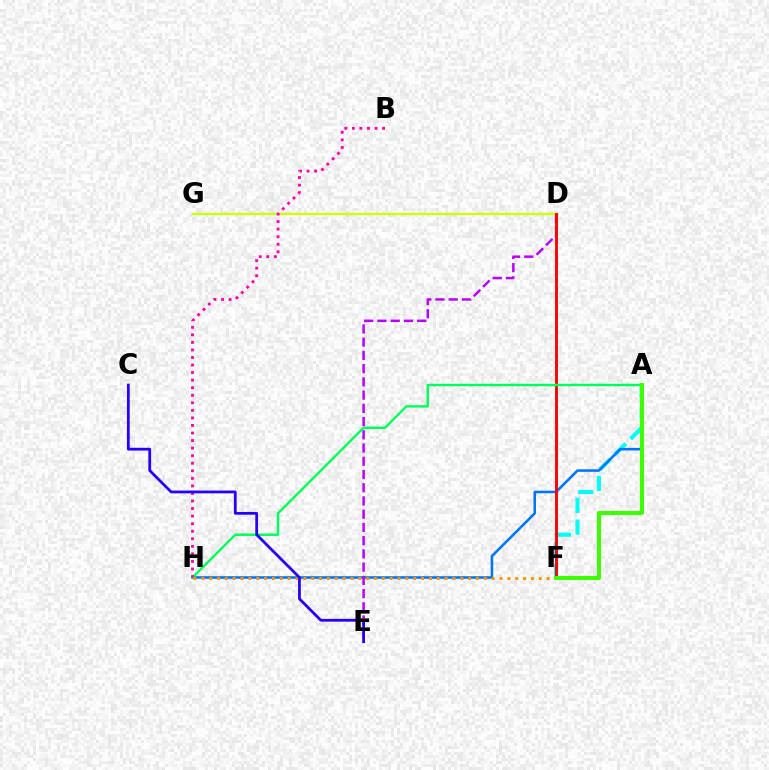{('A', 'F'): [{'color': '#00fff6', 'line_style': 'dashed', 'thickness': 2.95}, {'color': '#3dff00', 'line_style': 'solid', 'thickness': 2.91}], ('D', 'G'): [{'color': '#d1ff00', 'line_style': 'solid', 'thickness': 1.68}], ('A', 'H'): [{'color': '#0074ff', 'line_style': 'solid', 'thickness': 1.85}, {'color': '#00ff5c', 'line_style': 'solid', 'thickness': 1.75}], ('F', 'H'): [{'color': '#ff9400', 'line_style': 'dotted', 'thickness': 2.13}], ('D', 'E'): [{'color': '#b900ff', 'line_style': 'dashed', 'thickness': 1.8}], ('D', 'F'): [{'color': '#ff0000', 'line_style': 'solid', 'thickness': 2.07}], ('B', 'H'): [{'color': '#ff00ac', 'line_style': 'dotted', 'thickness': 2.05}], ('C', 'E'): [{'color': '#2500ff', 'line_style': 'solid', 'thickness': 1.99}]}